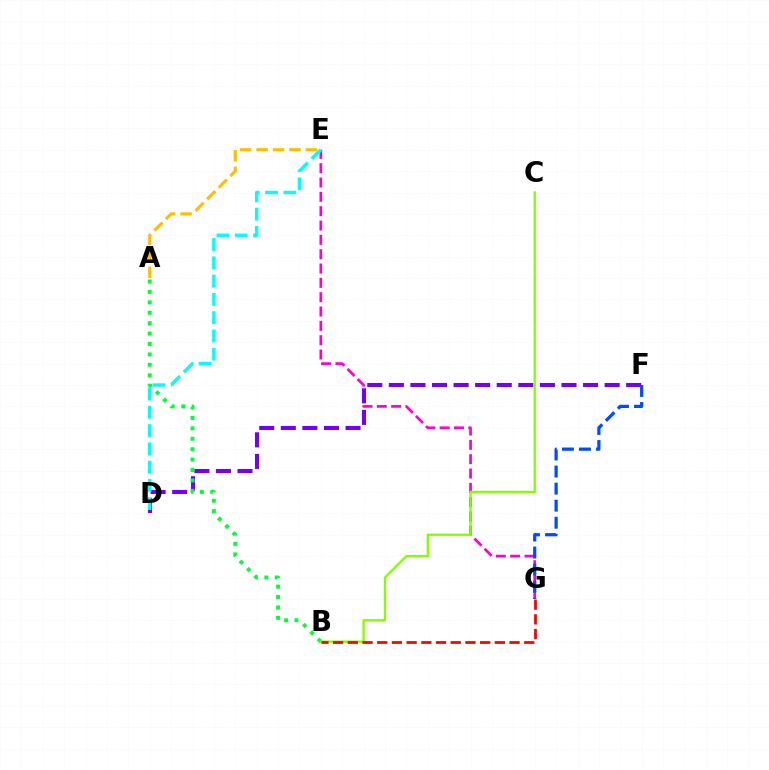{('A', 'E'): [{'color': '#ffbd00', 'line_style': 'dashed', 'thickness': 2.23}], ('E', 'G'): [{'color': '#ff00cf', 'line_style': 'dashed', 'thickness': 1.95}], ('D', 'F'): [{'color': '#7200ff', 'line_style': 'dashed', 'thickness': 2.93}], ('A', 'B'): [{'color': '#00ff39', 'line_style': 'dotted', 'thickness': 2.83}], ('B', 'C'): [{'color': '#84ff00', 'line_style': 'solid', 'thickness': 1.68}], ('B', 'G'): [{'color': '#ff0000', 'line_style': 'dashed', 'thickness': 2.0}], ('F', 'G'): [{'color': '#004bff', 'line_style': 'dashed', 'thickness': 2.32}], ('D', 'E'): [{'color': '#00fff6', 'line_style': 'dashed', 'thickness': 2.48}]}